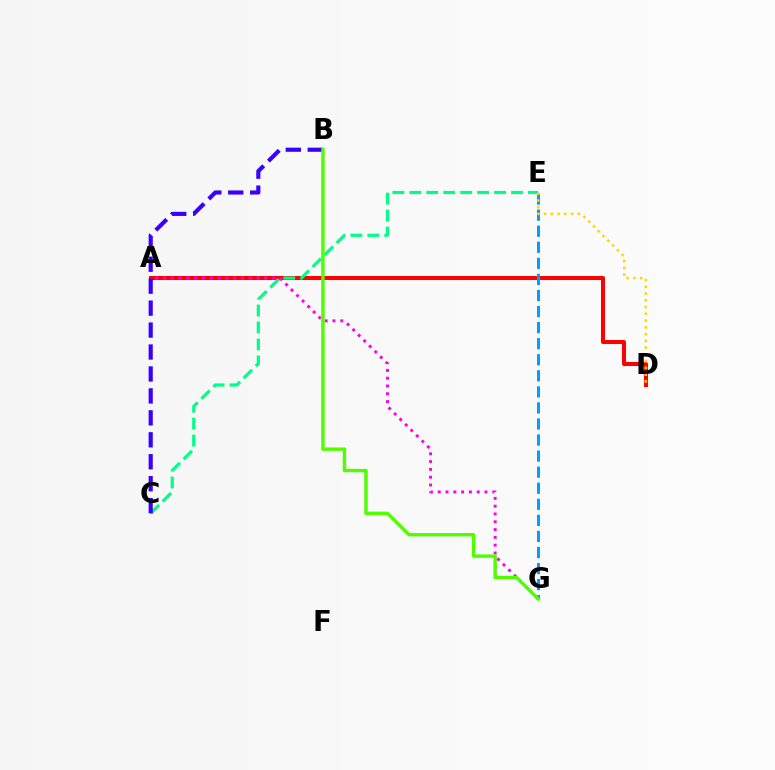{('A', 'D'): [{'color': '#ff0000', 'line_style': 'solid', 'thickness': 2.91}], ('C', 'E'): [{'color': '#00ff86', 'line_style': 'dashed', 'thickness': 2.3}], ('E', 'G'): [{'color': '#009eff', 'line_style': 'dashed', 'thickness': 2.18}], ('A', 'G'): [{'color': '#ff00ed', 'line_style': 'dotted', 'thickness': 2.12}], ('D', 'E'): [{'color': '#ffd500', 'line_style': 'dotted', 'thickness': 1.83}], ('B', 'C'): [{'color': '#3700ff', 'line_style': 'dashed', 'thickness': 2.98}], ('B', 'G'): [{'color': '#4fff00', 'line_style': 'solid', 'thickness': 2.46}]}